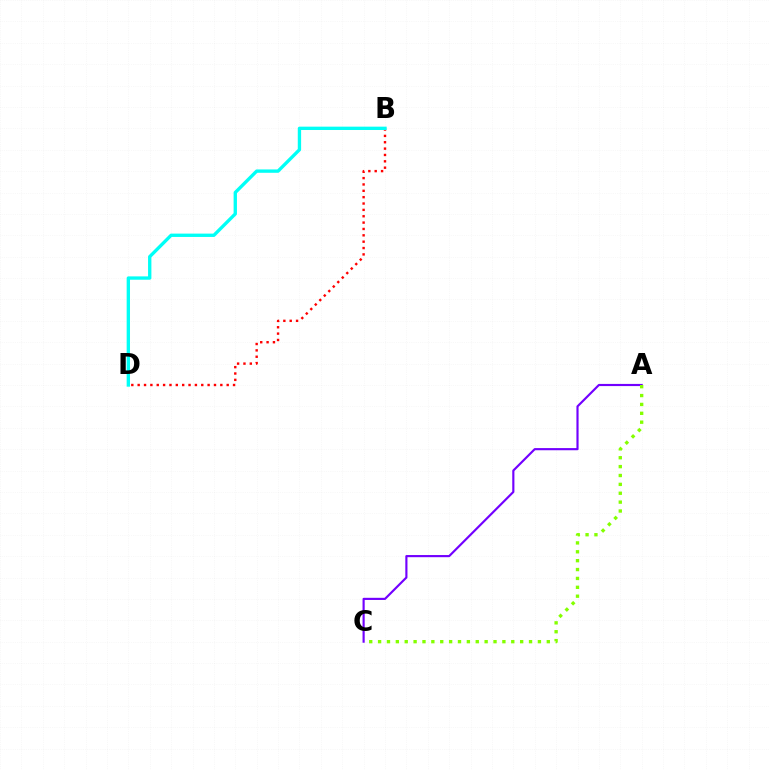{('A', 'C'): [{'color': '#7200ff', 'line_style': 'solid', 'thickness': 1.55}, {'color': '#84ff00', 'line_style': 'dotted', 'thickness': 2.41}], ('B', 'D'): [{'color': '#ff0000', 'line_style': 'dotted', 'thickness': 1.73}, {'color': '#00fff6', 'line_style': 'solid', 'thickness': 2.41}]}